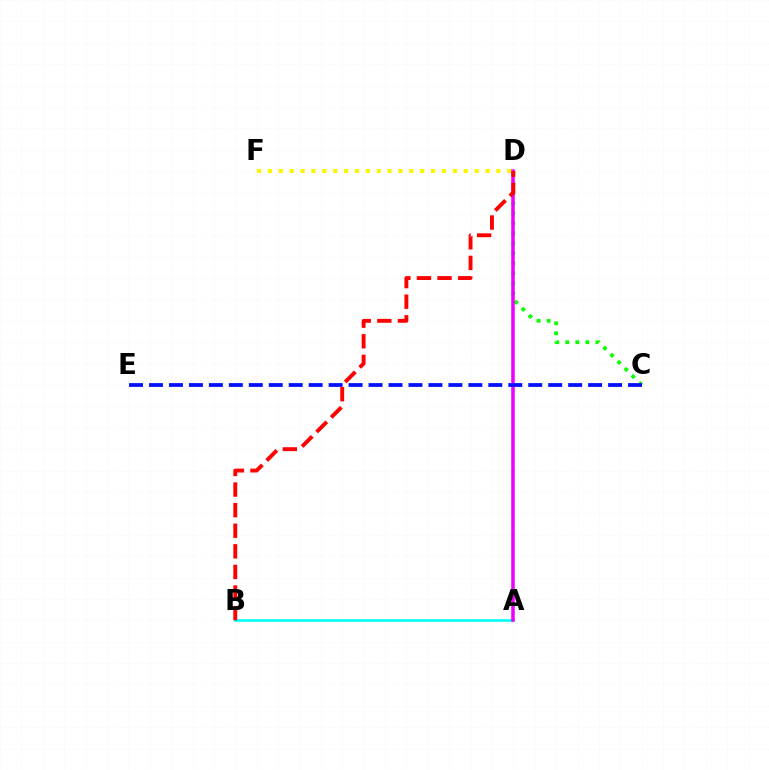{('C', 'D'): [{'color': '#08ff00', 'line_style': 'dotted', 'thickness': 2.72}], ('A', 'B'): [{'color': '#00fff6', 'line_style': 'solid', 'thickness': 1.9}], ('D', 'F'): [{'color': '#fcf500', 'line_style': 'dotted', 'thickness': 2.96}], ('A', 'D'): [{'color': '#ee00ff', 'line_style': 'solid', 'thickness': 2.53}], ('B', 'D'): [{'color': '#ff0000', 'line_style': 'dashed', 'thickness': 2.8}], ('C', 'E'): [{'color': '#0010ff', 'line_style': 'dashed', 'thickness': 2.71}]}